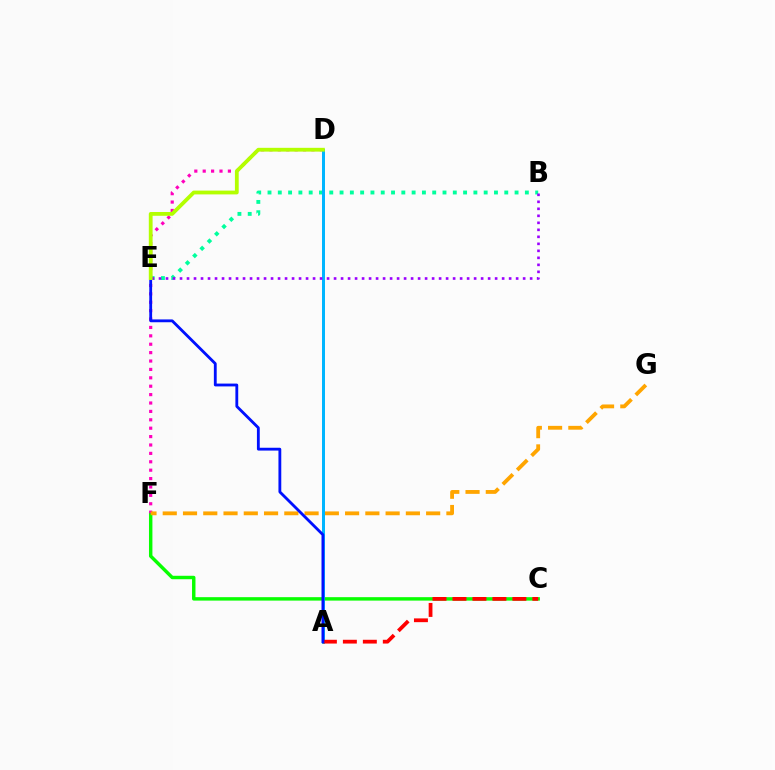{('C', 'F'): [{'color': '#08ff00', 'line_style': 'solid', 'thickness': 2.47}], ('B', 'E'): [{'color': '#00ff9d', 'line_style': 'dotted', 'thickness': 2.8}, {'color': '#9b00ff', 'line_style': 'dotted', 'thickness': 1.9}], ('D', 'F'): [{'color': '#ff00bd', 'line_style': 'dotted', 'thickness': 2.28}], ('F', 'G'): [{'color': '#ffa500', 'line_style': 'dashed', 'thickness': 2.75}], ('A', 'D'): [{'color': '#00b5ff', 'line_style': 'solid', 'thickness': 2.16}], ('A', 'C'): [{'color': '#ff0000', 'line_style': 'dashed', 'thickness': 2.71}], ('A', 'E'): [{'color': '#0010ff', 'line_style': 'solid', 'thickness': 2.03}], ('D', 'E'): [{'color': '#b3ff00', 'line_style': 'solid', 'thickness': 2.73}]}